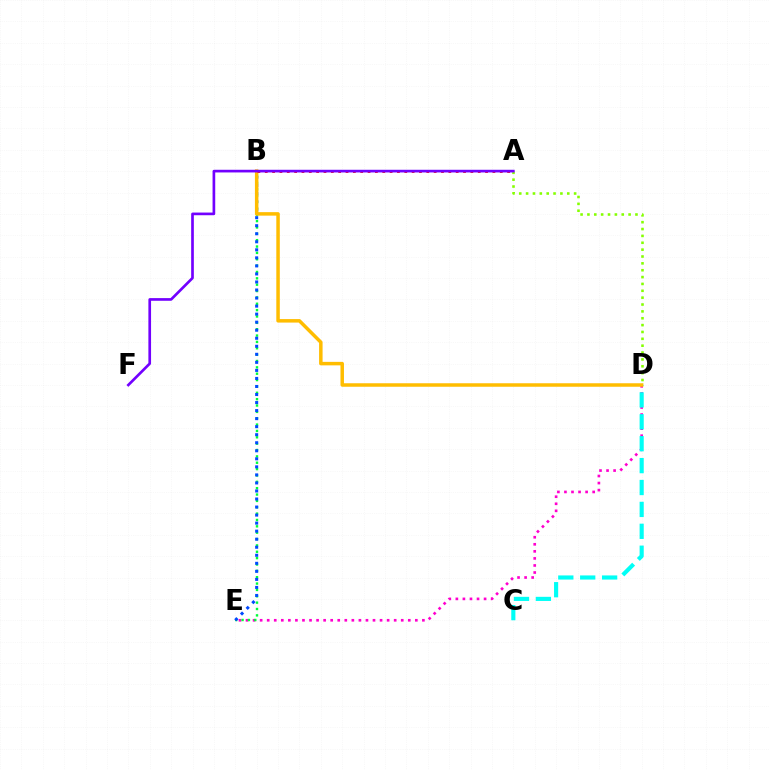{('D', 'E'): [{'color': '#ff00cf', 'line_style': 'dotted', 'thickness': 1.92}], ('A', 'D'): [{'color': '#84ff00', 'line_style': 'dotted', 'thickness': 1.86}], ('B', 'E'): [{'color': '#00ff39', 'line_style': 'dotted', 'thickness': 1.73}, {'color': '#004bff', 'line_style': 'dotted', 'thickness': 2.18}], ('C', 'D'): [{'color': '#00fff6', 'line_style': 'dashed', 'thickness': 2.98}], ('B', 'D'): [{'color': '#ffbd00', 'line_style': 'solid', 'thickness': 2.51}], ('A', 'B'): [{'color': '#ff0000', 'line_style': 'dotted', 'thickness': 2.0}], ('A', 'F'): [{'color': '#7200ff', 'line_style': 'solid', 'thickness': 1.92}]}